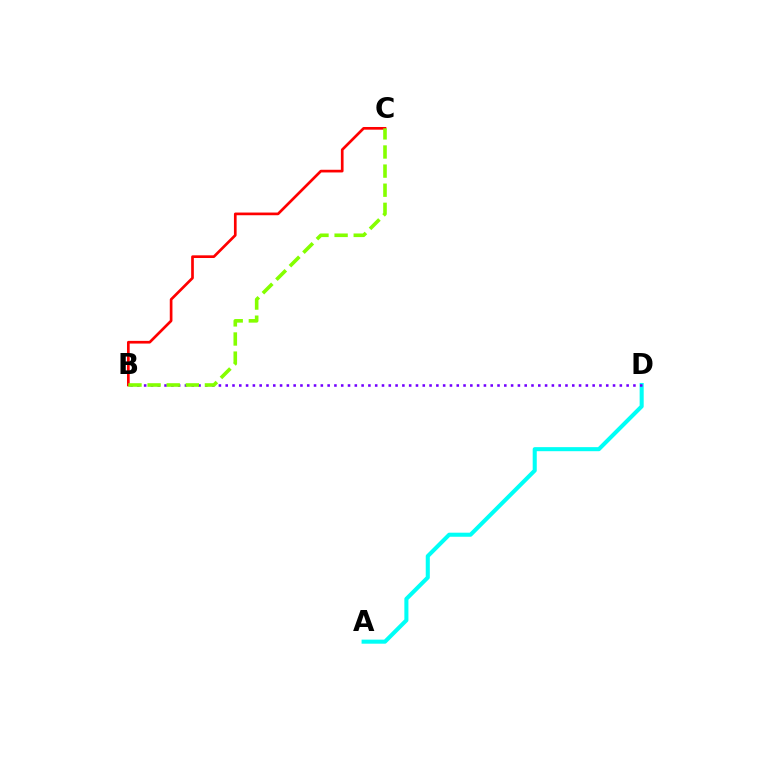{('B', 'C'): [{'color': '#ff0000', 'line_style': 'solid', 'thickness': 1.93}, {'color': '#84ff00', 'line_style': 'dashed', 'thickness': 2.6}], ('A', 'D'): [{'color': '#00fff6', 'line_style': 'solid', 'thickness': 2.92}], ('B', 'D'): [{'color': '#7200ff', 'line_style': 'dotted', 'thickness': 1.85}]}